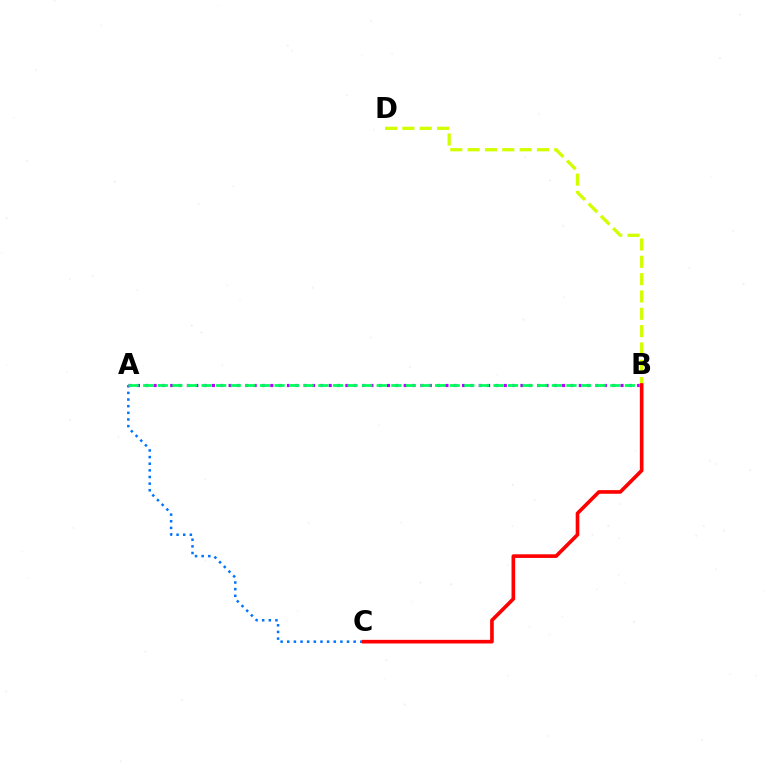{('A', 'C'): [{'color': '#0074ff', 'line_style': 'dotted', 'thickness': 1.8}], ('B', 'D'): [{'color': '#d1ff00', 'line_style': 'dashed', 'thickness': 2.35}], ('A', 'B'): [{'color': '#b900ff', 'line_style': 'dotted', 'thickness': 2.27}, {'color': '#00ff5c', 'line_style': 'dashed', 'thickness': 1.98}], ('B', 'C'): [{'color': '#ff0000', 'line_style': 'solid', 'thickness': 2.62}]}